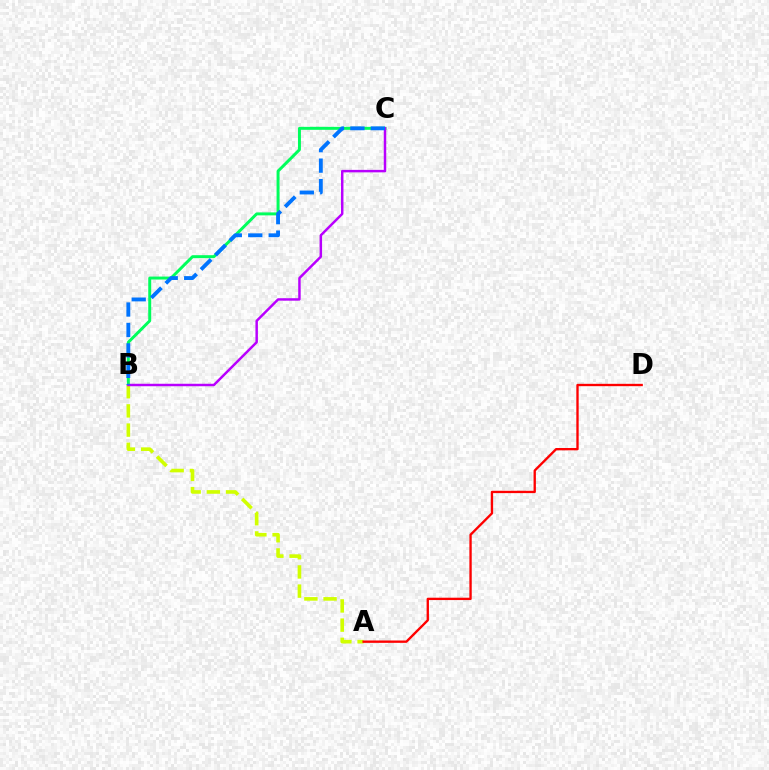{('B', 'C'): [{'color': '#00ff5c', 'line_style': 'solid', 'thickness': 2.13}, {'color': '#b900ff', 'line_style': 'solid', 'thickness': 1.78}, {'color': '#0074ff', 'line_style': 'dashed', 'thickness': 2.78}], ('A', 'B'): [{'color': '#d1ff00', 'line_style': 'dashed', 'thickness': 2.61}], ('A', 'D'): [{'color': '#ff0000', 'line_style': 'solid', 'thickness': 1.69}]}